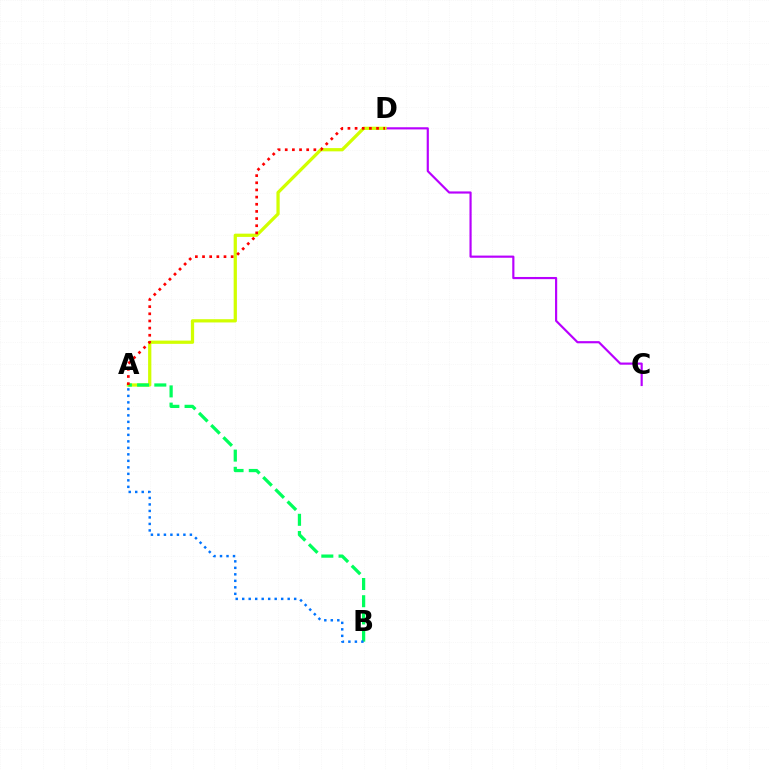{('C', 'D'): [{'color': '#b900ff', 'line_style': 'solid', 'thickness': 1.56}], ('A', 'D'): [{'color': '#d1ff00', 'line_style': 'solid', 'thickness': 2.34}, {'color': '#ff0000', 'line_style': 'dotted', 'thickness': 1.94}], ('A', 'B'): [{'color': '#00ff5c', 'line_style': 'dashed', 'thickness': 2.34}, {'color': '#0074ff', 'line_style': 'dotted', 'thickness': 1.77}]}